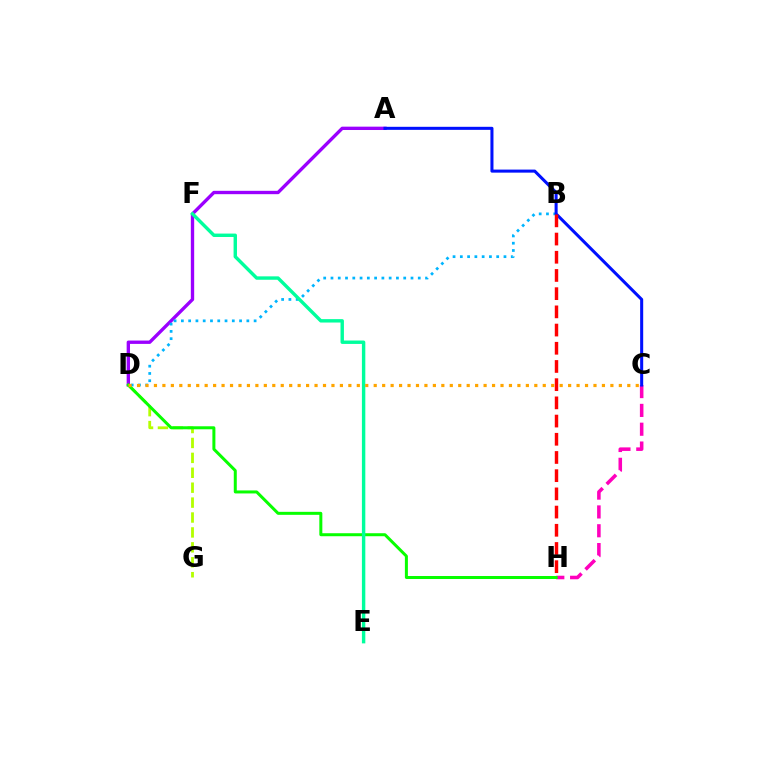{('A', 'D'): [{'color': '#9b00ff', 'line_style': 'solid', 'thickness': 2.41}], ('D', 'G'): [{'color': '#b3ff00', 'line_style': 'dashed', 'thickness': 2.03}], ('C', 'H'): [{'color': '#ff00bd', 'line_style': 'dashed', 'thickness': 2.56}], ('B', 'D'): [{'color': '#00b5ff', 'line_style': 'dotted', 'thickness': 1.98}], ('A', 'C'): [{'color': '#0010ff', 'line_style': 'solid', 'thickness': 2.19}], ('D', 'H'): [{'color': '#08ff00', 'line_style': 'solid', 'thickness': 2.16}], ('E', 'F'): [{'color': '#00ff9d', 'line_style': 'solid', 'thickness': 2.45}], ('B', 'H'): [{'color': '#ff0000', 'line_style': 'dashed', 'thickness': 2.47}], ('C', 'D'): [{'color': '#ffa500', 'line_style': 'dotted', 'thickness': 2.3}]}